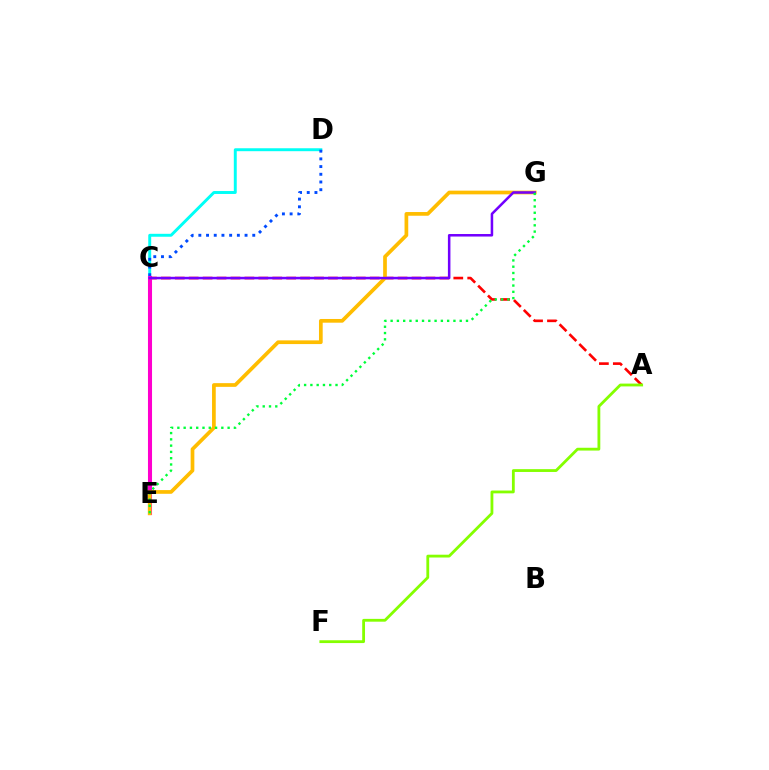{('C', 'D'): [{'color': '#00fff6', 'line_style': 'solid', 'thickness': 2.11}], ('D', 'E'): [{'color': '#004bff', 'line_style': 'dotted', 'thickness': 2.09}], ('A', 'C'): [{'color': '#ff0000', 'line_style': 'dashed', 'thickness': 1.89}], ('C', 'E'): [{'color': '#ff00cf', 'line_style': 'solid', 'thickness': 2.92}], ('A', 'F'): [{'color': '#84ff00', 'line_style': 'solid', 'thickness': 2.02}], ('E', 'G'): [{'color': '#ffbd00', 'line_style': 'solid', 'thickness': 2.67}, {'color': '#00ff39', 'line_style': 'dotted', 'thickness': 1.71}], ('C', 'G'): [{'color': '#7200ff', 'line_style': 'solid', 'thickness': 1.82}]}